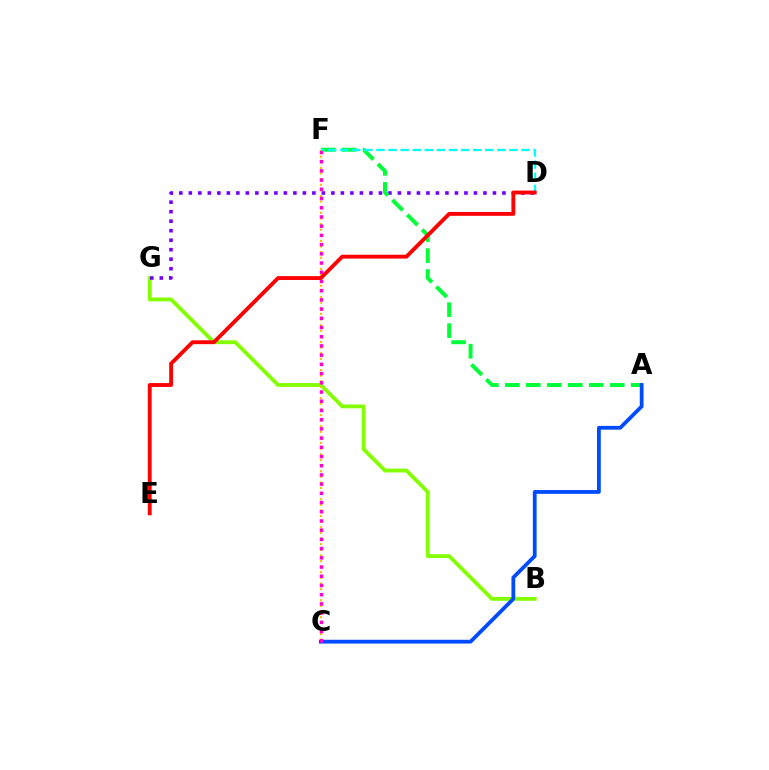{('B', 'G'): [{'color': '#84ff00', 'line_style': 'solid', 'thickness': 2.75}], ('D', 'G'): [{'color': '#7200ff', 'line_style': 'dotted', 'thickness': 2.58}], ('A', 'F'): [{'color': '#00ff39', 'line_style': 'dashed', 'thickness': 2.85}], ('A', 'C'): [{'color': '#004bff', 'line_style': 'solid', 'thickness': 2.72}], ('C', 'F'): [{'color': '#ffbd00', 'line_style': 'dotted', 'thickness': 1.53}, {'color': '#ff00cf', 'line_style': 'dotted', 'thickness': 2.5}], ('D', 'F'): [{'color': '#00fff6', 'line_style': 'dashed', 'thickness': 1.64}], ('D', 'E'): [{'color': '#ff0000', 'line_style': 'solid', 'thickness': 2.78}]}